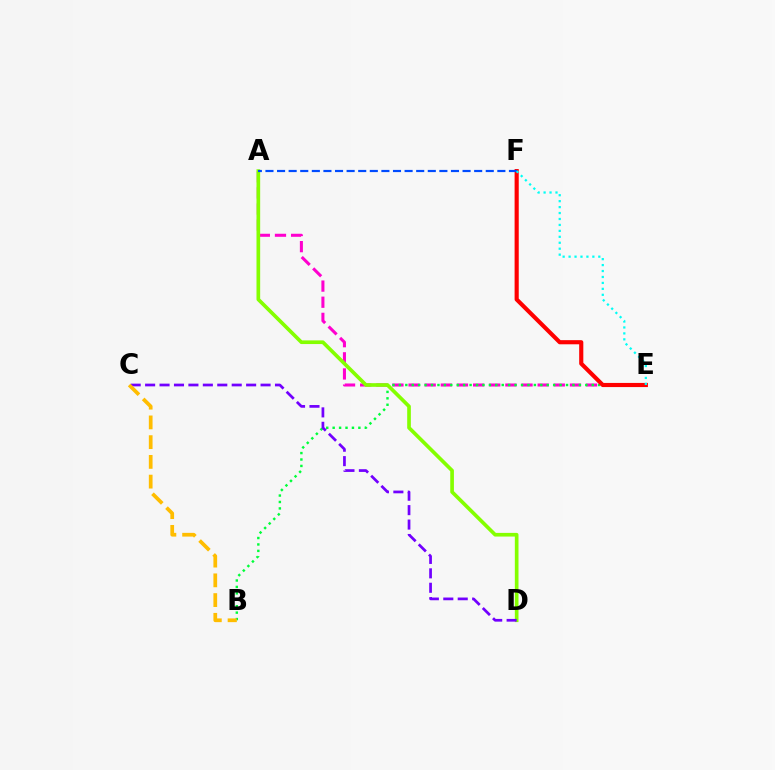{('A', 'E'): [{'color': '#ff00cf', 'line_style': 'dashed', 'thickness': 2.19}], ('B', 'E'): [{'color': '#00ff39', 'line_style': 'dotted', 'thickness': 1.75}], ('A', 'D'): [{'color': '#84ff00', 'line_style': 'solid', 'thickness': 2.64}], ('E', 'F'): [{'color': '#ff0000', 'line_style': 'solid', 'thickness': 2.98}, {'color': '#00fff6', 'line_style': 'dotted', 'thickness': 1.61}], ('A', 'F'): [{'color': '#004bff', 'line_style': 'dashed', 'thickness': 1.58}], ('C', 'D'): [{'color': '#7200ff', 'line_style': 'dashed', 'thickness': 1.96}], ('B', 'C'): [{'color': '#ffbd00', 'line_style': 'dashed', 'thickness': 2.68}]}